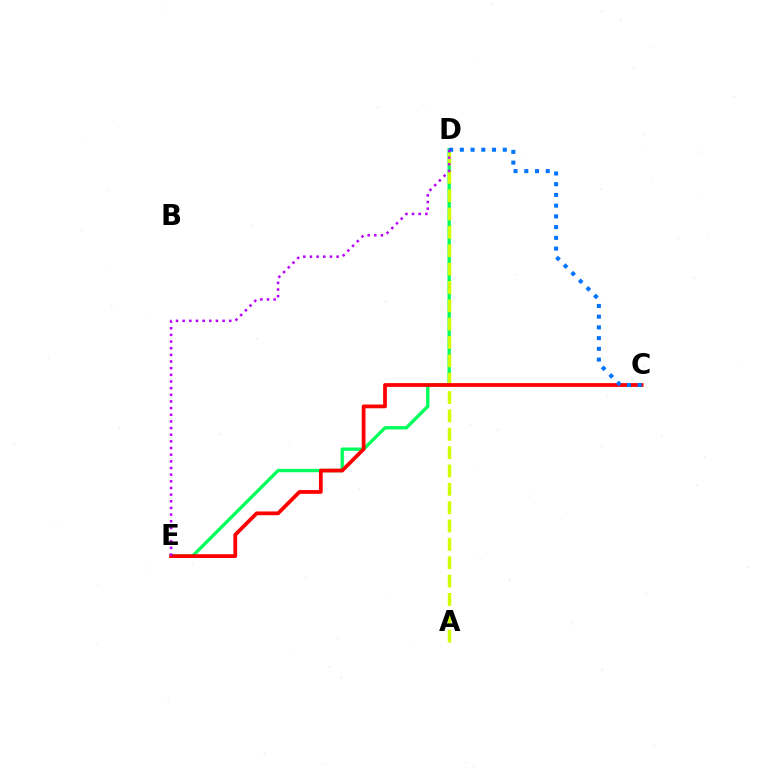{('D', 'E'): [{'color': '#00ff5c', 'line_style': 'solid', 'thickness': 2.41}, {'color': '#b900ff', 'line_style': 'dotted', 'thickness': 1.81}], ('A', 'D'): [{'color': '#d1ff00', 'line_style': 'dashed', 'thickness': 2.49}], ('C', 'E'): [{'color': '#ff0000', 'line_style': 'solid', 'thickness': 2.71}], ('C', 'D'): [{'color': '#0074ff', 'line_style': 'dotted', 'thickness': 2.91}]}